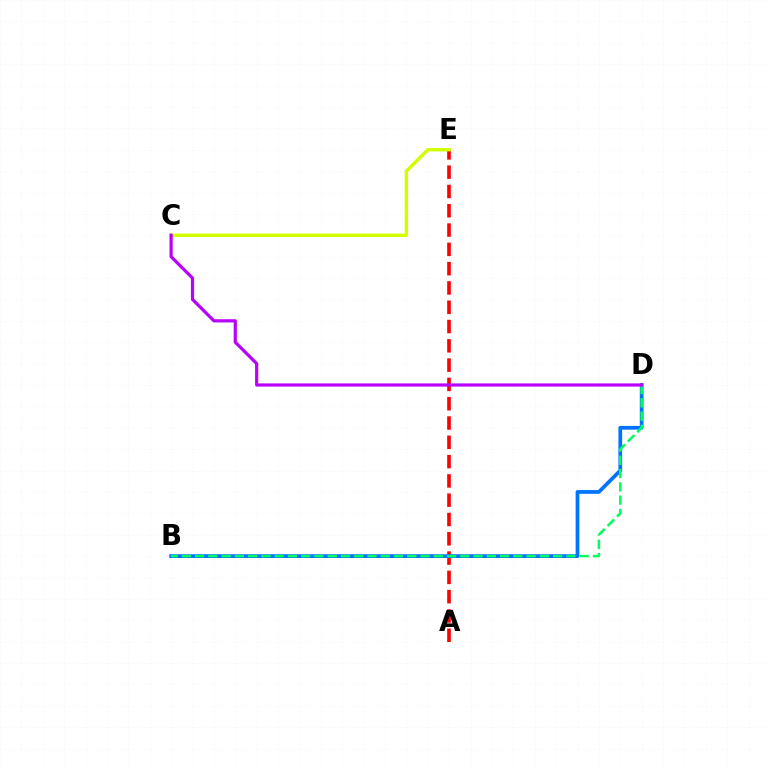{('A', 'E'): [{'color': '#ff0000', 'line_style': 'dashed', 'thickness': 2.62}], ('C', 'E'): [{'color': '#d1ff00', 'line_style': 'solid', 'thickness': 2.45}], ('B', 'D'): [{'color': '#0074ff', 'line_style': 'solid', 'thickness': 2.69}, {'color': '#00ff5c', 'line_style': 'dashed', 'thickness': 1.8}], ('C', 'D'): [{'color': '#b900ff', 'line_style': 'solid', 'thickness': 2.3}]}